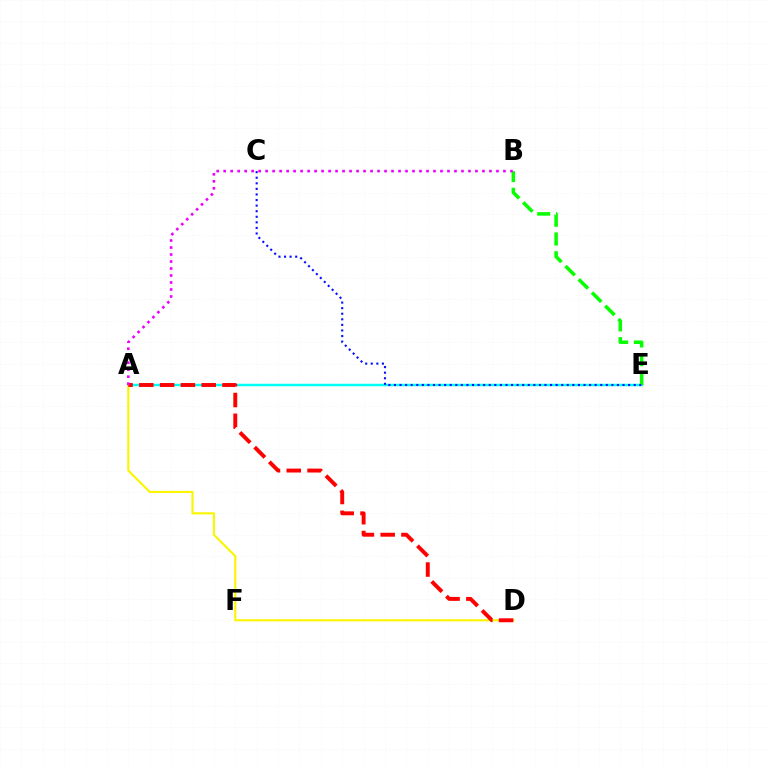{('A', 'E'): [{'color': '#00fff6', 'line_style': 'solid', 'thickness': 1.78}], ('B', 'E'): [{'color': '#08ff00', 'line_style': 'dashed', 'thickness': 2.55}], ('A', 'D'): [{'color': '#fcf500', 'line_style': 'solid', 'thickness': 1.53}, {'color': '#ff0000', 'line_style': 'dashed', 'thickness': 2.82}], ('C', 'E'): [{'color': '#0010ff', 'line_style': 'dotted', 'thickness': 1.51}], ('A', 'B'): [{'color': '#ee00ff', 'line_style': 'dotted', 'thickness': 1.9}]}